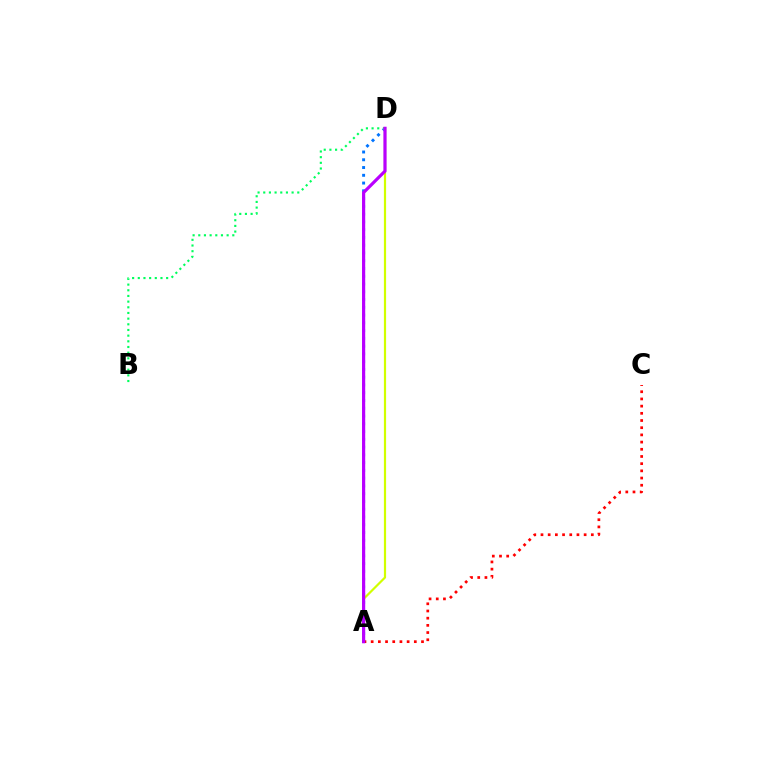{('A', 'C'): [{'color': '#ff0000', 'line_style': 'dotted', 'thickness': 1.95}], ('A', 'D'): [{'color': '#0074ff', 'line_style': 'dotted', 'thickness': 2.11}, {'color': '#d1ff00', 'line_style': 'solid', 'thickness': 1.58}, {'color': '#b900ff', 'line_style': 'solid', 'thickness': 2.29}], ('B', 'D'): [{'color': '#00ff5c', 'line_style': 'dotted', 'thickness': 1.54}]}